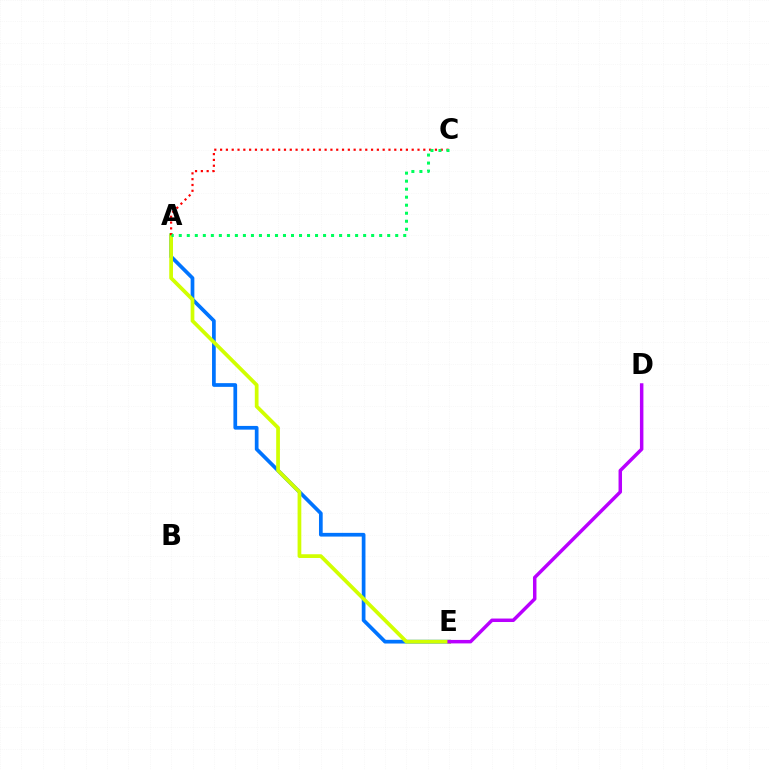{('A', 'E'): [{'color': '#0074ff', 'line_style': 'solid', 'thickness': 2.67}, {'color': '#d1ff00', 'line_style': 'solid', 'thickness': 2.69}], ('D', 'E'): [{'color': '#b900ff', 'line_style': 'solid', 'thickness': 2.5}], ('A', 'C'): [{'color': '#ff0000', 'line_style': 'dotted', 'thickness': 1.58}, {'color': '#00ff5c', 'line_style': 'dotted', 'thickness': 2.18}]}